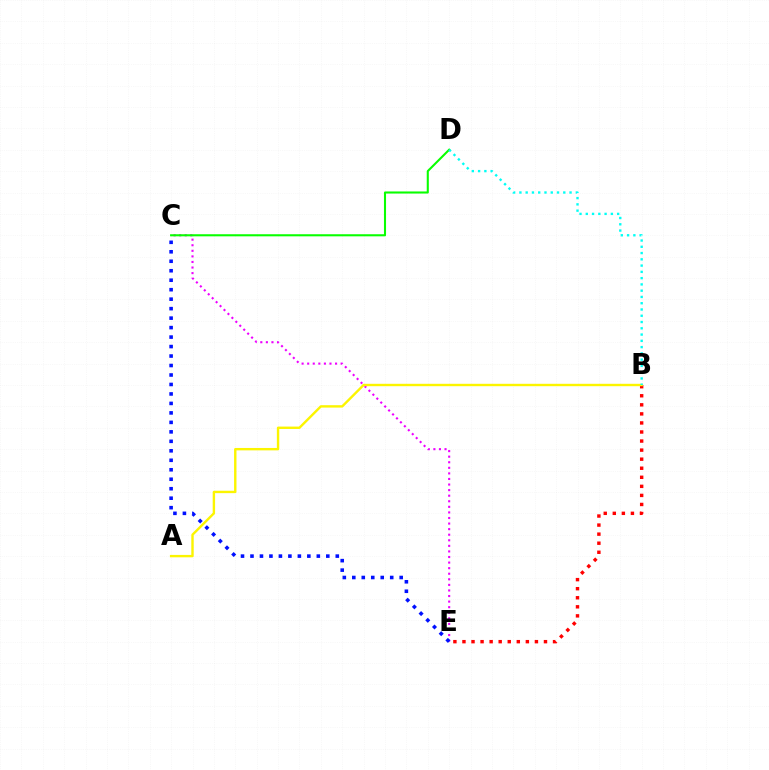{('B', 'E'): [{'color': '#ff0000', 'line_style': 'dotted', 'thickness': 2.46}], ('C', 'E'): [{'color': '#ee00ff', 'line_style': 'dotted', 'thickness': 1.51}, {'color': '#0010ff', 'line_style': 'dotted', 'thickness': 2.57}], ('A', 'B'): [{'color': '#fcf500', 'line_style': 'solid', 'thickness': 1.73}], ('C', 'D'): [{'color': '#08ff00', 'line_style': 'solid', 'thickness': 1.5}], ('B', 'D'): [{'color': '#00fff6', 'line_style': 'dotted', 'thickness': 1.7}]}